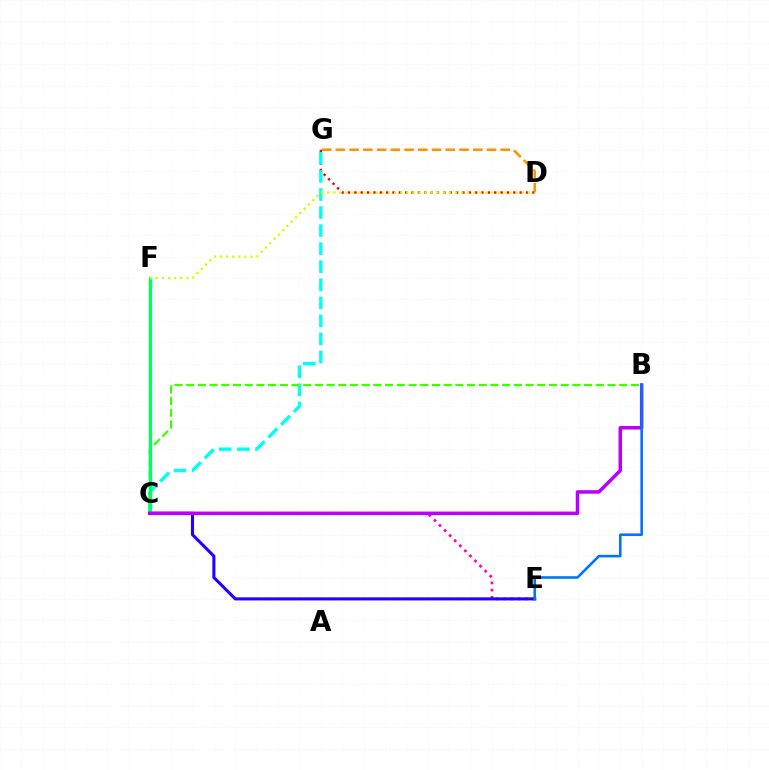{('C', 'E'): [{'color': '#ff00ac', 'line_style': 'dotted', 'thickness': 1.95}, {'color': '#2500ff', 'line_style': 'solid', 'thickness': 2.22}], ('D', 'G'): [{'color': '#ff9400', 'line_style': 'dashed', 'thickness': 1.87}, {'color': '#ff0000', 'line_style': 'dotted', 'thickness': 1.73}], ('C', 'G'): [{'color': '#00fff6', 'line_style': 'dashed', 'thickness': 2.45}], ('B', 'C'): [{'color': '#3dff00', 'line_style': 'dashed', 'thickness': 1.59}, {'color': '#b900ff', 'line_style': 'solid', 'thickness': 2.53}], ('C', 'F'): [{'color': '#00ff5c', 'line_style': 'solid', 'thickness': 2.4}], ('B', 'E'): [{'color': '#0074ff', 'line_style': 'solid', 'thickness': 1.87}], ('D', 'F'): [{'color': '#d1ff00', 'line_style': 'dotted', 'thickness': 1.65}]}